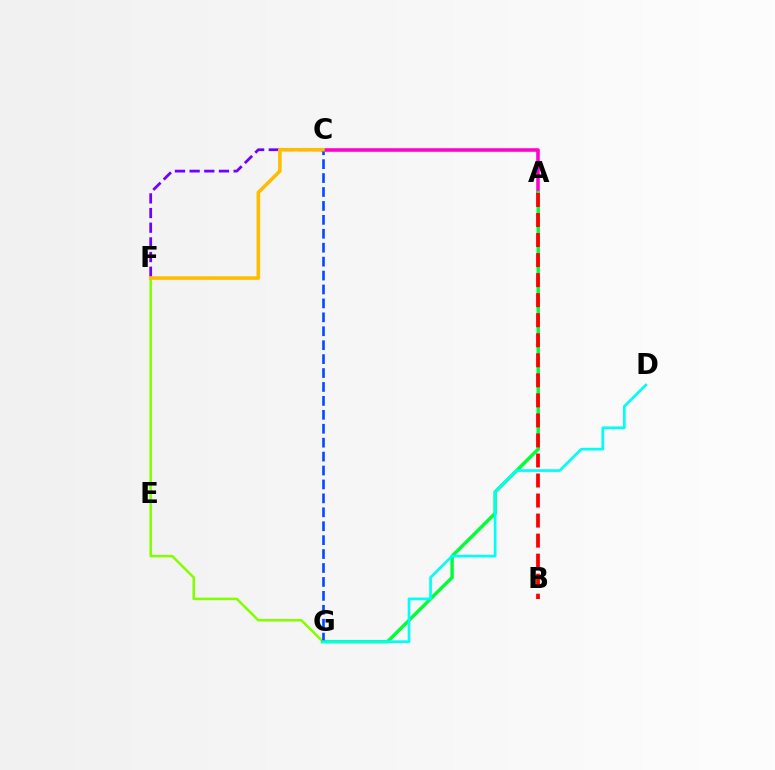{('F', 'G'): [{'color': '#84ff00', 'line_style': 'solid', 'thickness': 1.84}], ('A', 'C'): [{'color': '#ff00cf', 'line_style': 'solid', 'thickness': 2.56}], ('C', 'F'): [{'color': '#7200ff', 'line_style': 'dashed', 'thickness': 1.99}, {'color': '#ffbd00', 'line_style': 'solid', 'thickness': 2.59}], ('A', 'G'): [{'color': '#00ff39', 'line_style': 'solid', 'thickness': 2.46}], ('C', 'G'): [{'color': '#004bff', 'line_style': 'dashed', 'thickness': 1.89}], ('A', 'B'): [{'color': '#ff0000', 'line_style': 'dashed', 'thickness': 2.72}], ('D', 'G'): [{'color': '#00fff6', 'line_style': 'solid', 'thickness': 1.95}]}